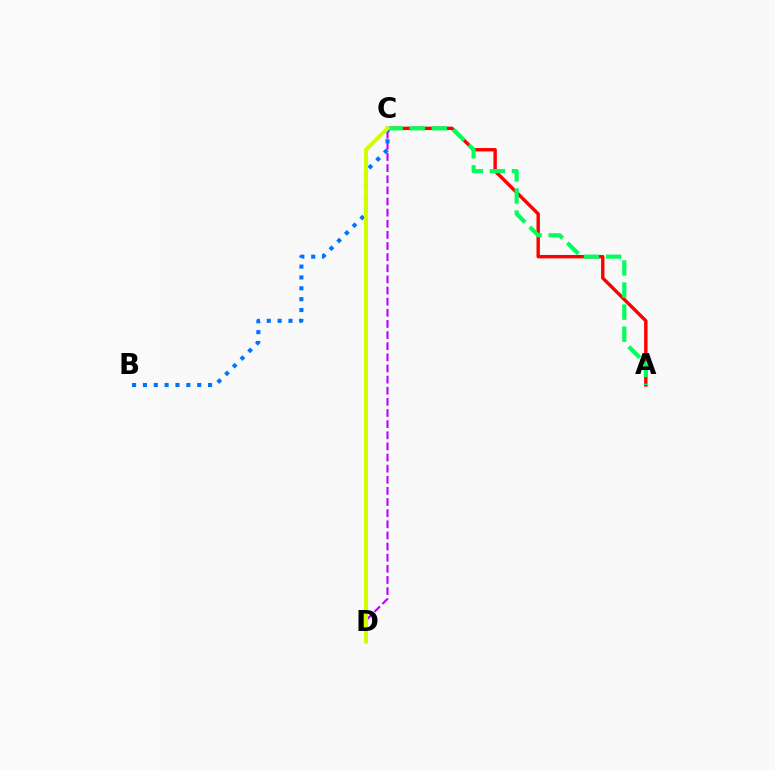{('A', 'C'): [{'color': '#ff0000', 'line_style': 'solid', 'thickness': 2.45}, {'color': '#00ff5c', 'line_style': 'dashed', 'thickness': 3.0}], ('C', 'D'): [{'color': '#b900ff', 'line_style': 'dashed', 'thickness': 1.51}, {'color': '#d1ff00', 'line_style': 'solid', 'thickness': 2.88}], ('B', 'C'): [{'color': '#0074ff', 'line_style': 'dotted', 'thickness': 2.95}]}